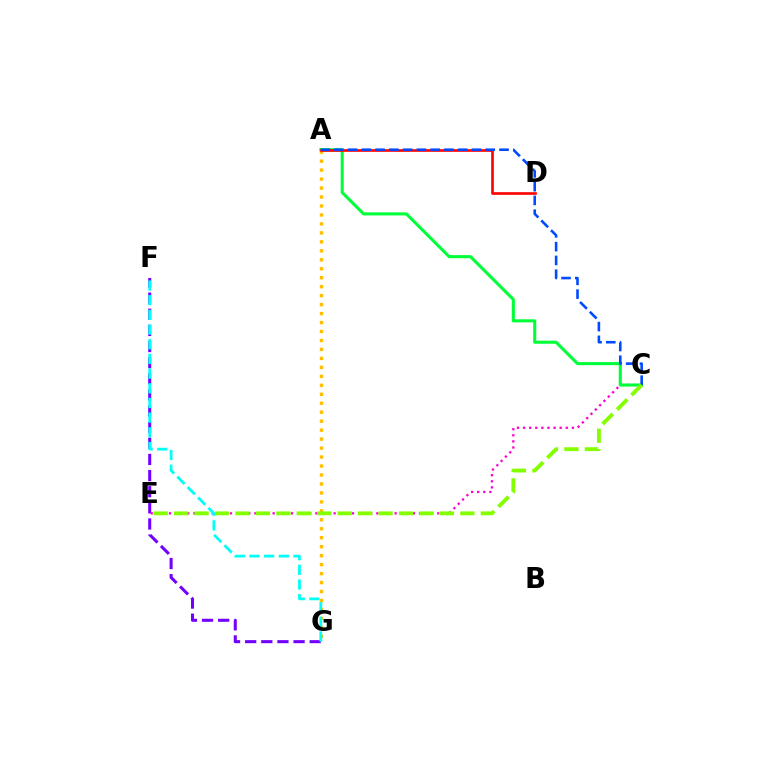{('F', 'G'): [{'color': '#7200ff', 'line_style': 'dashed', 'thickness': 2.19}, {'color': '#00fff6', 'line_style': 'dashed', 'thickness': 1.99}], ('C', 'E'): [{'color': '#ff00cf', 'line_style': 'dotted', 'thickness': 1.66}, {'color': '#84ff00', 'line_style': 'dashed', 'thickness': 2.78}], ('A', 'C'): [{'color': '#00ff39', 'line_style': 'solid', 'thickness': 2.22}, {'color': '#004bff', 'line_style': 'dashed', 'thickness': 1.87}], ('A', 'G'): [{'color': '#ffbd00', 'line_style': 'dotted', 'thickness': 2.44}], ('A', 'D'): [{'color': '#ff0000', 'line_style': 'solid', 'thickness': 1.9}]}